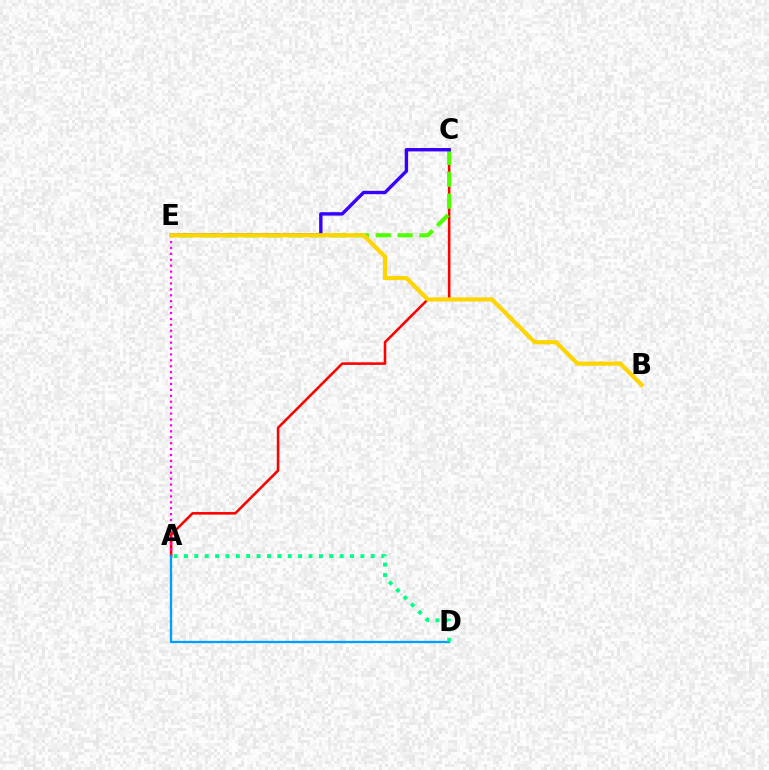{('A', 'C'): [{'color': '#ff0000', 'line_style': 'solid', 'thickness': 1.85}], ('C', 'E'): [{'color': '#4fff00', 'line_style': 'dashed', 'thickness': 2.97}, {'color': '#3700ff', 'line_style': 'solid', 'thickness': 2.44}], ('A', 'E'): [{'color': '#ff00ed', 'line_style': 'dotted', 'thickness': 1.61}], ('B', 'E'): [{'color': '#ffd500', 'line_style': 'solid', 'thickness': 3.0}], ('A', 'D'): [{'color': '#009eff', 'line_style': 'solid', 'thickness': 1.65}, {'color': '#00ff86', 'line_style': 'dotted', 'thickness': 2.82}]}